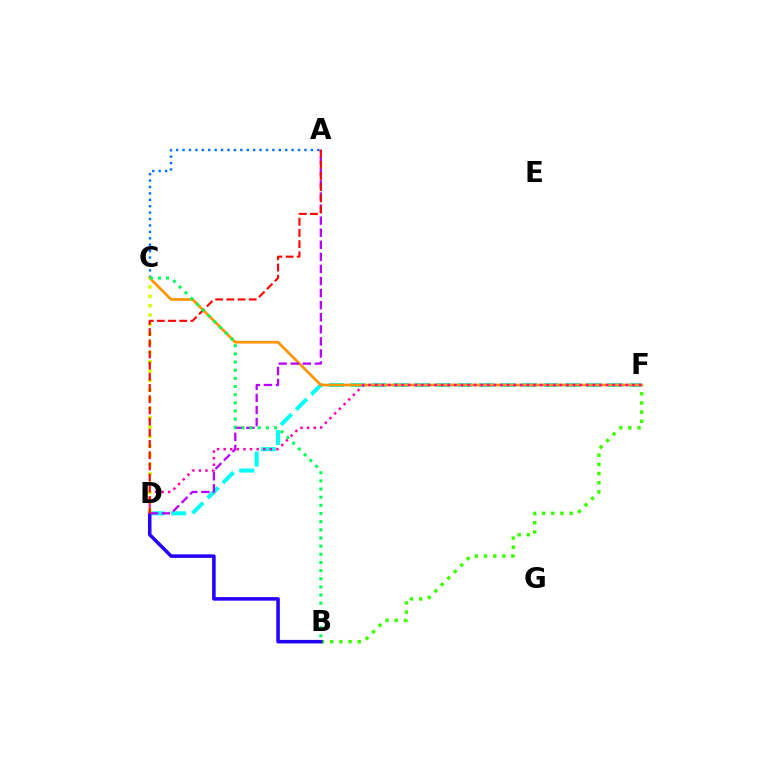{('D', 'F'): [{'color': '#00fff6', 'line_style': 'dashed', 'thickness': 2.91}, {'color': '#ff00ac', 'line_style': 'dotted', 'thickness': 1.79}], ('A', 'C'): [{'color': '#0074ff', 'line_style': 'dotted', 'thickness': 1.74}], ('B', 'F'): [{'color': '#3dff00', 'line_style': 'dotted', 'thickness': 2.49}], ('C', 'F'): [{'color': '#ff9400', 'line_style': 'solid', 'thickness': 1.96}], ('B', 'D'): [{'color': '#2500ff', 'line_style': 'solid', 'thickness': 2.54}], ('C', 'D'): [{'color': '#d1ff00', 'line_style': 'dotted', 'thickness': 2.54}], ('A', 'D'): [{'color': '#b900ff', 'line_style': 'dashed', 'thickness': 1.64}, {'color': '#ff0000', 'line_style': 'dashed', 'thickness': 1.52}], ('B', 'C'): [{'color': '#00ff5c', 'line_style': 'dotted', 'thickness': 2.21}]}